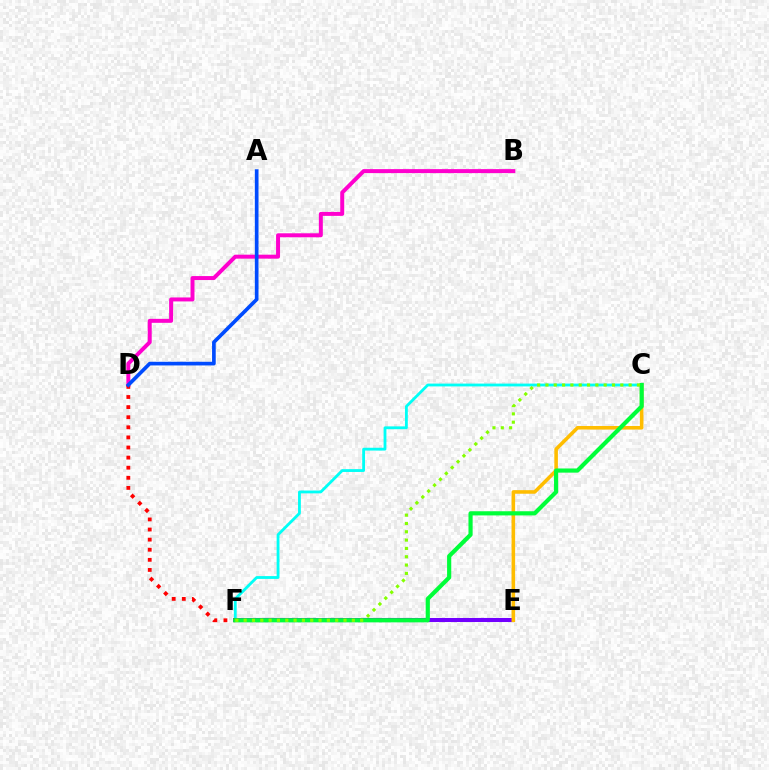{('C', 'F'): [{'color': '#00fff6', 'line_style': 'solid', 'thickness': 2.03}, {'color': '#00ff39', 'line_style': 'solid', 'thickness': 3.0}, {'color': '#84ff00', 'line_style': 'dotted', 'thickness': 2.26}], ('E', 'F'): [{'color': '#7200ff', 'line_style': 'solid', 'thickness': 2.92}], ('B', 'D'): [{'color': '#ff00cf', 'line_style': 'solid', 'thickness': 2.86}], ('D', 'F'): [{'color': '#ff0000', 'line_style': 'dotted', 'thickness': 2.74}], ('C', 'E'): [{'color': '#ffbd00', 'line_style': 'solid', 'thickness': 2.57}], ('A', 'D'): [{'color': '#004bff', 'line_style': 'solid', 'thickness': 2.64}]}